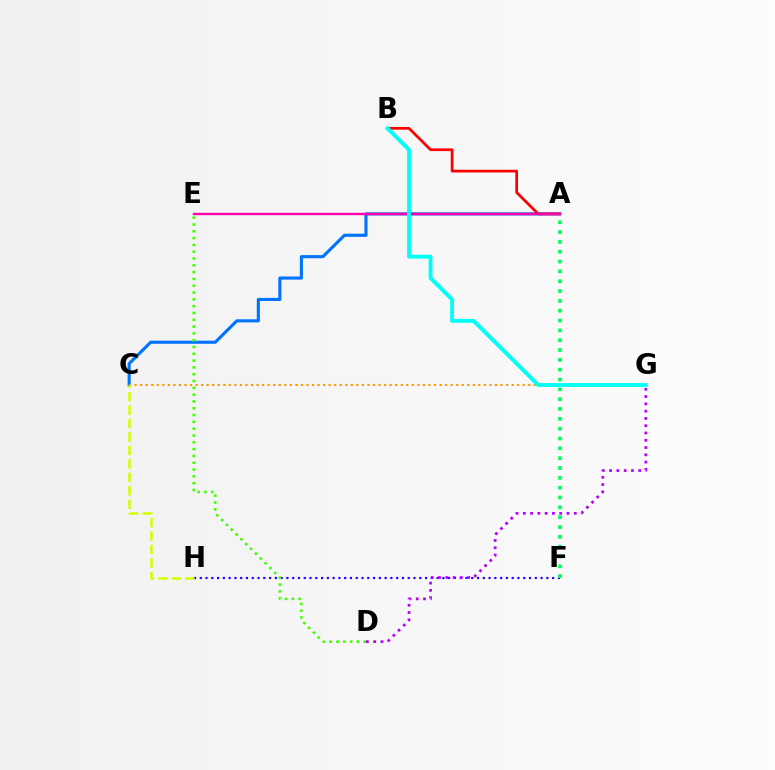{('A', 'C'): [{'color': '#0074ff', 'line_style': 'solid', 'thickness': 2.25}], ('F', 'H'): [{'color': '#2500ff', 'line_style': 'dotted', 'thickness': 1.57}], ('A', 'B'): [{'color': '#ff0000', 'line_style': 'solid', 'thickness': 1.96}], ('C', 'G'): [{'color': '#ff9400', 'line_style': 'dotted', 'thickness': 1.51}], ('C', 'H'): [{'color': '#d1ff00', 'line_style': 'dashed', 'thickness': 1.83}], ('A', 'E'): [{'color': '#ff00ac', 'line_style': 'solid', 'thickness': 1.7}], ('D', 'G'): [{'color': '#b900ff', 'line_style': 'dotted', 'thickness': 1.98}], ('B', 'G'): [{'color': '#00fff6', 'line_style': 'solid', 'thickness': 2.79}], ('A', 'F'): [{'color': '#00ff5c', 'line_style': 'dotted', 'thickness': 2.67}], ('D', 'E'): [{'color': '#3dff00', 'line_style': 'dotted', 'thickness': 1.85}]}